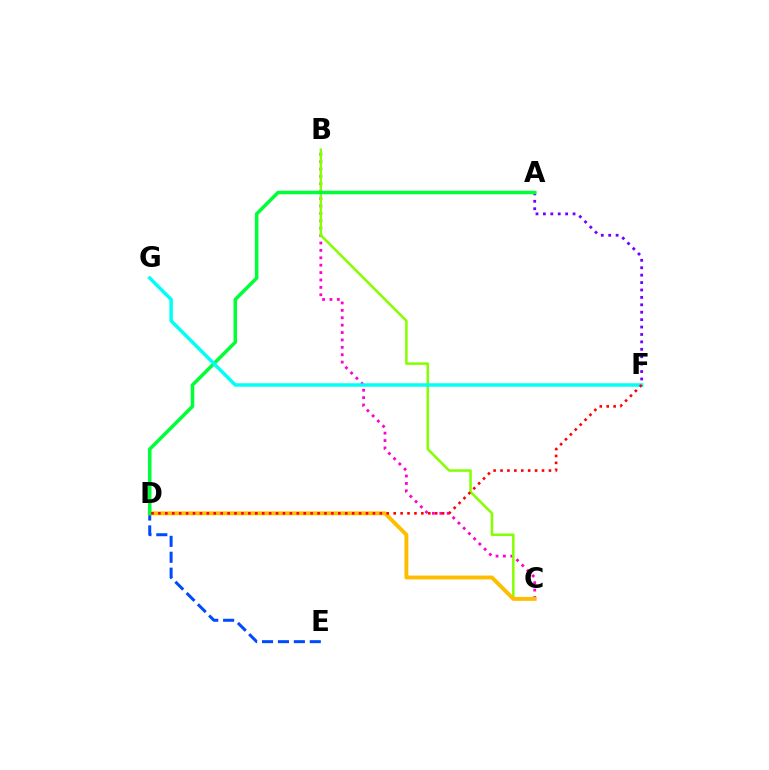{('B', 'C'): [{'color': '#ff00cf', 'line_style': 'dotted', 'thickness': 2.01}, {'color': '#84ff00', 'line_style': 'solid', 'thickness': 1.81}], ('A', 'F'): [{'color': '#7200ff', 'line_style': 'dotted', 'thickness': 2.01}], ('D', 'E'): [{'color': '#004bff', 'line_style': 'dashed', 'thickness': 2.16}], ('C', 'D'): [{'color': '#ffbd00', 'line_style': 'solid', 'thickness': 2.8}], ('A', 'D'): [{'color': '#00ff39', 'line_style': 'solid', 'thickness': 2.54}], ('F', 'G'): [{'color': '#00fff6', 'line_style': 'solid', 'thickness': 2.5}], ('D', 'F'): [{'color': '#ff0000', 'line_style': 'dotted', 'thickness': 1.88}]}